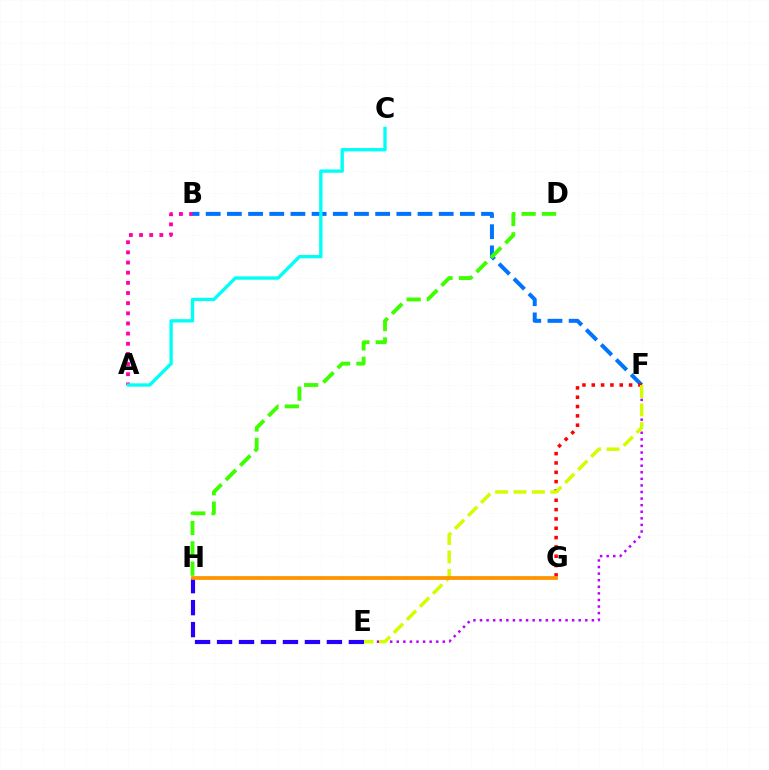{('A', 'B'): [{'color': '#ff00ac', 'line_style': 'dotted', 'thickness': 2.76}], ('B', 'F'): [{'color': '#0074ff', 'line_style': 'dashed', 'thickness': 2.88}], ('G', 'H'): [{'color': '#00ff5c', 'line_style': 'dotted', 'thickness': 1.59}, {'color': '#ff9400', 'line_style': 'solid', 'thickness': 2.7}], ('F', 'G'): [{'color': '#ff0000', 'line_style': 'dotted', 'thickness': 2.53}], ('A', 'C'): [{'color': '#00fff6', 'line_style': 'solid', 'thickness': 2.4}], ('E', 'F'): [{'color': '#b900ff', 'line_style': 'dotted', 'thickness': 1.79}, {'color': '#d1ff00', 'line_style': 'dashed', 'thickness': 2.51}], ('D', 'H'): [{'color': '#3dff00', 'line_style': 'dashed', 'thickness': 2.77}], ('E', 'H'): [{'color': '#2500ff', 'line_style': 'dashed', 'thickness': 2.98}]}